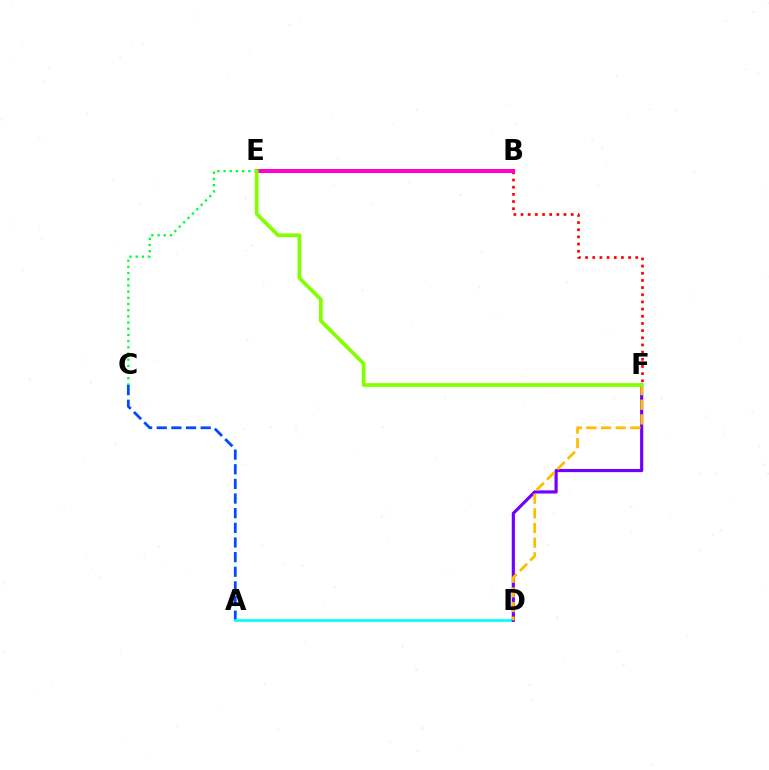{('C', 'E'): [{'color': '#00ff39', 'line_style': 'dotted', 'thickness': 1.68}], ('A', 'C'): [{'color': '#004bff', 'line_style': 'dashed', 'thickness': 1.99}], ('B', 'F'): [{'color': '#ff0000', 'line_style': 'dotted', 'thickness': 1.95}], ('B', 'E'): [{'color': '#ff00cf', 'line_style': 'solid', 'thickness': 2.9}], ('A', 'D'): [{'color': '#00fff6', 'line_style': 'solid', 'thickness': 1.94}], ('D', 'F'): [{'color': '#7200ff', 'line_style': 'solid', 'thickness': 2.27}, {'color': '#ffbd00', 'line_style': 'dashed', 'thickness': 1.99}], ('E', 'F'): [{'color': '#84ff00', 'line_style': 'solid', 'thickness': 2.68}]}